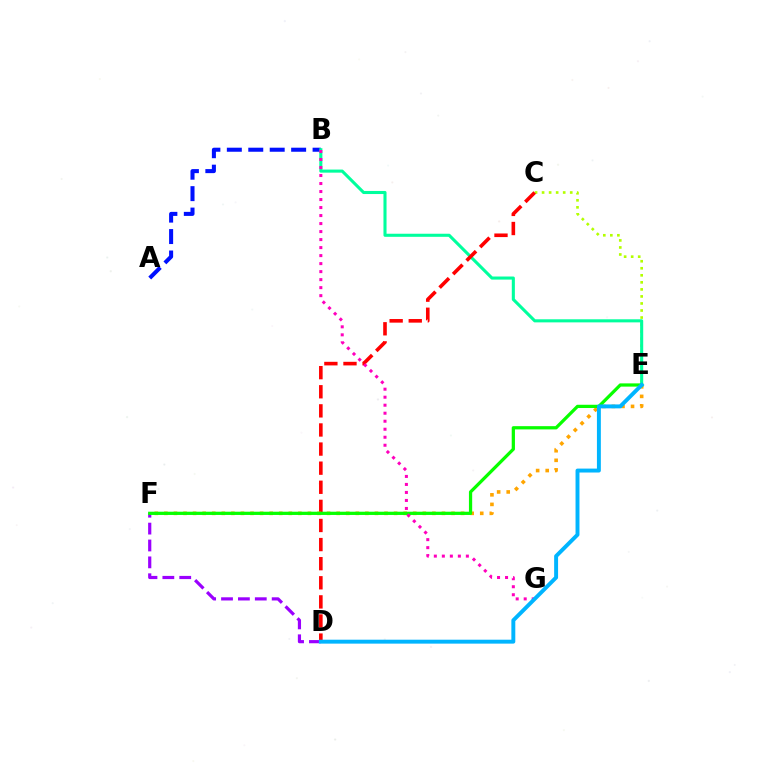{('C', 'E'): [{'color': '#b3ff00', 'line_style': 'dotted', 'thickness': 1.91}], ('A', 'B'): [{'color': '#0010ff', 'line_style': 'dashed', 'thickness': 2.91}], ('B', 'E'): [{'color': '#00ff9d', 'line_style': 'solid', 'thickness': 2.22}], ('D', 'F'): [{'color': '#9b00ff', 'line_style': 'dashed', 'thickness': 2.29}], ('C', 'D'): [{'color': '#ff0000', 'line_style': 'dashed', 'thickness': 2.59}], ('E', 'F'): [{'color': '#ffa500', 'line_style': 'dotted', 'thickness': 2.6}, {'color': '#08ff00', 'line_style': 'solid', 'thickness': 2.34}], ('B', 'G'): [{'color': '#ff00bd', 'line_style': 'dotted', 'thickness': 2.18}], ('D', 'E'): [{'color': '#00b5ff', 'line_style': 'solid', 'thickness': 2.83}]}